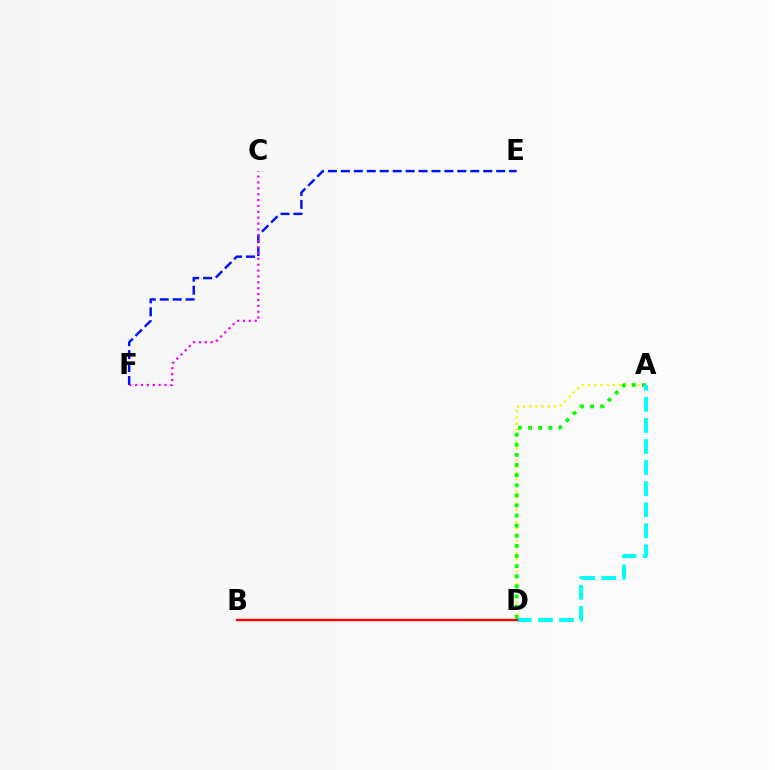{('E', 'F'): [{'color': '#0010ff', 'line_style': 'dashed', 'thickness': 1.76}], ('A', 'D'): [{'color': '#fcf500', 'line_style': 'dotted', 'thickness': 1.67}, {'color': '#08ff00', 'line_style': 'dotted', 'thickness': 2.75}, {'color': '#00fff6', 'line_style': 'dashed', 'thickness': 2.86}], ('B', 'D'): [{'color': '#ff0000', 'line_style': 'solid', 'thickness': 1.7}], ('C', 'F'): [{'color': '#ee00ff', 'line_style': 'dotted', 'thickness': 1.6}]}